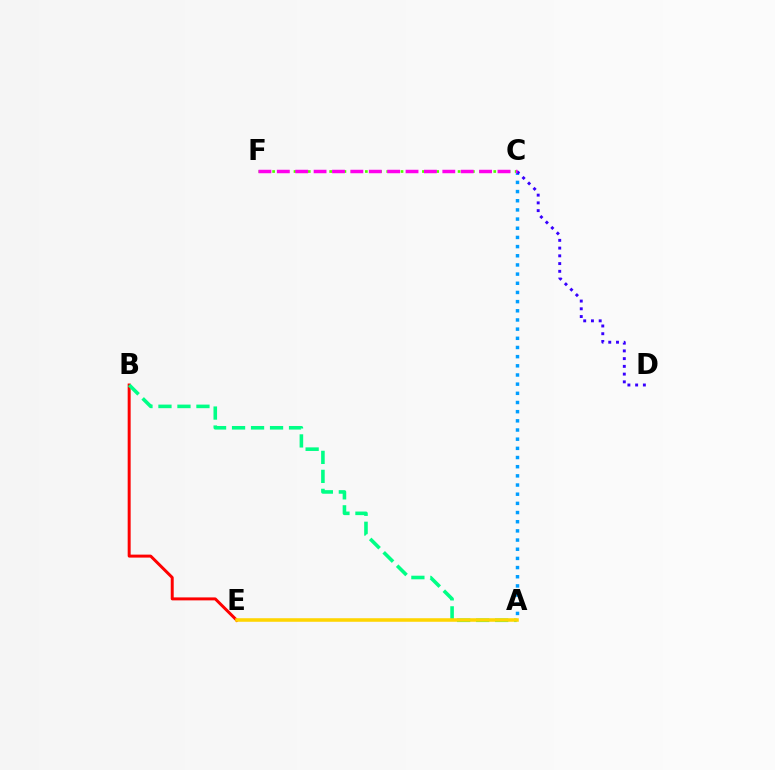{('B', 'E'): [{'color': '#ff0000', 'line_style': 'solid', 'thickness': 2.14}], ('A', 'C'): [{'color': '#009eff', 'line_style': 'dotted', 'thickness': 2.49}], ('A', 'B'): [{'color': '#00ff86', 'line_style': 'dashed', 'thickness': 2.58}], ('C', 'F'): [{'color': '#4fff00', 'line_style': 'dotted', 'thickness': 1.94}, {'color': '#ff00ed', 'line_style': 'dashed', 'thickness': 2.5}], ('C', 'D'): [{'color': '#3700ff', 'line_style': 'dotted', 'thickness': 2.1}], ('A', 'E'): [{'color': '#ffd500', 'line_style': 'solid', 'thickness': 2.55}]}